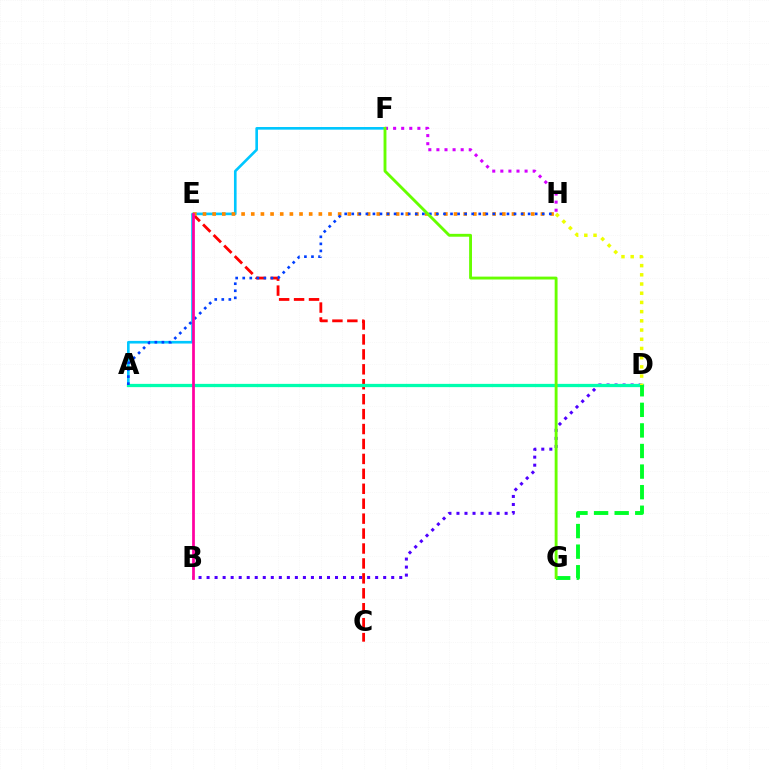{('B', 'D'): [{'color': '#4f00ff', 'line_style': 'dotted', 'thickness': 2.18}], ('C', 'E'): [{'color': '#ff0000', 'line_style': 'dashed', 'thickness': 2.03}], ('A', 'F'): [{'color': '#00c7ff', 'line_style': 'solid', 'thickness': 1.9}], ('E', 'H'): [{'color': '#ff8800', 'line_style': 'dotted', 'thickness': 2.62}], ('F', 'H'): [{'color': '#d600ff', 'line_style': 'dotted', 'thickness': 2.2}], ('A', 'D'): [{'color': '#00ffaf', 'line_style': 'solid', 'thickness': 2.35}], ('D', 'G'): [{'color': '#00ff27', 'line_style': 'dashed', 'thickness': 2.8}], ('A', 'H'): [{'color': '#003fff', 'line_style': 'dotted', 'thickness': 1.92}], ('D', 'H'): [{'color': '#eeff00', 'line_style': 'dotted', 'thickness': 2.5}], ('F', 'G'): [{'color': '#66ff00', 'line_style': 'solid', 'thickness': 2.07}], ('B', 'E'): [{'color': '#ff00a0', 'line_style': 'solid', 'thickness': 1.97}]}